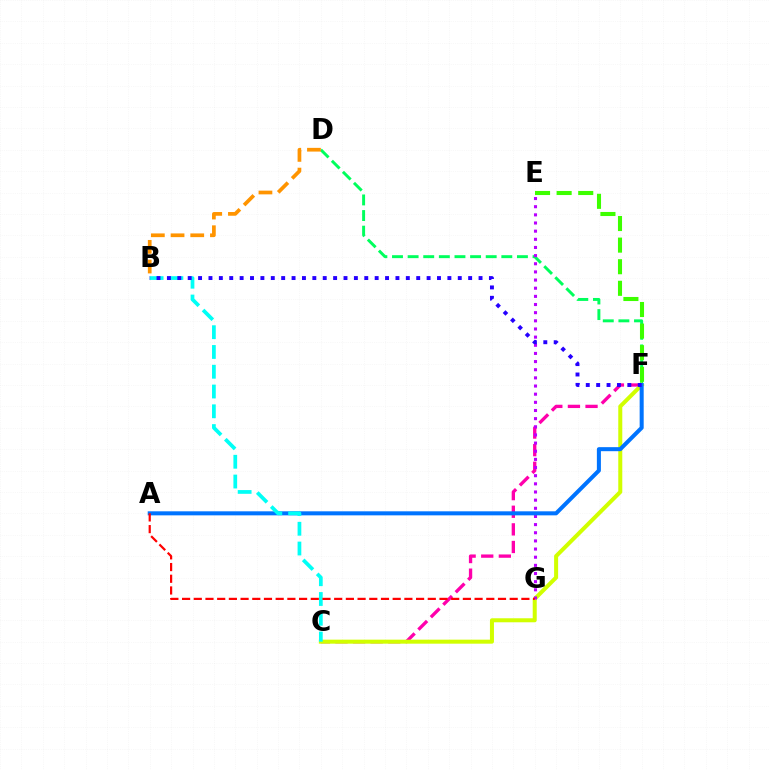{('D', 'F'): [{'color': '#00ff5c', 'line_style': 'dashed', 'thickness': 2.12}], ('C', 'F'): [{'color': '#ff00ac', 'line_style': 'dashed', 'thickness': 2.39}, {'color': '#d1ff00', 'line_style': 'solid', 'thickness': 2.89}], ('B', 'D'): [{'color': '#ff9400', 'line_style': 'dashed', 'thickness': 2.68}], ('E', 'F'): [{'color': '#3dff00', 'line_style': 'dashed', 'thickness': 2.93}], ('E', 'G'): [{'color': '#b900ff', 'line_style': 'dotted', 'thickness': 2.21}], ('A', 'F'): [{'color': '#0074ff', 'line_style': 'solid', 'thickness': 2.9}], ('B', 'C'): [{'color': '#00fff6', 'line_style': 'dashed', 'thickness': 2.69}], ('A', 'G'): [{'color': '#ff0000', 'line_style': 'dashed', 'thickness': 1.59}], ('B', 'F'): [{'color': '#2500ff', 'line_style': 'dotted', 'thickness': 2.82}]}